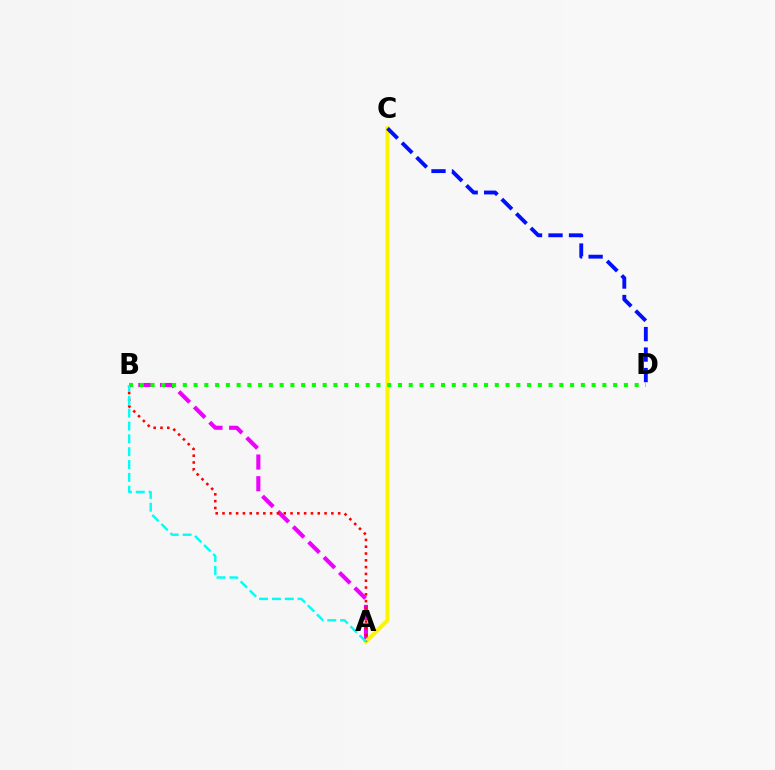{('A', 'B'): [{'color': '#ee00ff', 'line_style': 'dashed', 'thickness': 2.95}, {'color': '#ff0000', 'line_style': 'dotted', 'thickness': 1.85}, {'color': '#00fff6', 'line_style': 'dashed', 'thickness': 1.74}], ('A', 'C'): [{'color': '#fcf500', 'line_style': 'solid', 'thickness': 2.94}], ('C', 'D'): [{'color': '#0010ff', 'line_style': 'dashed', 'thickness': 2.78}], ('B', 'D'): [{'color': '#08ff00', 'line_style': 'dotted', 'thickness': 2.92}]}